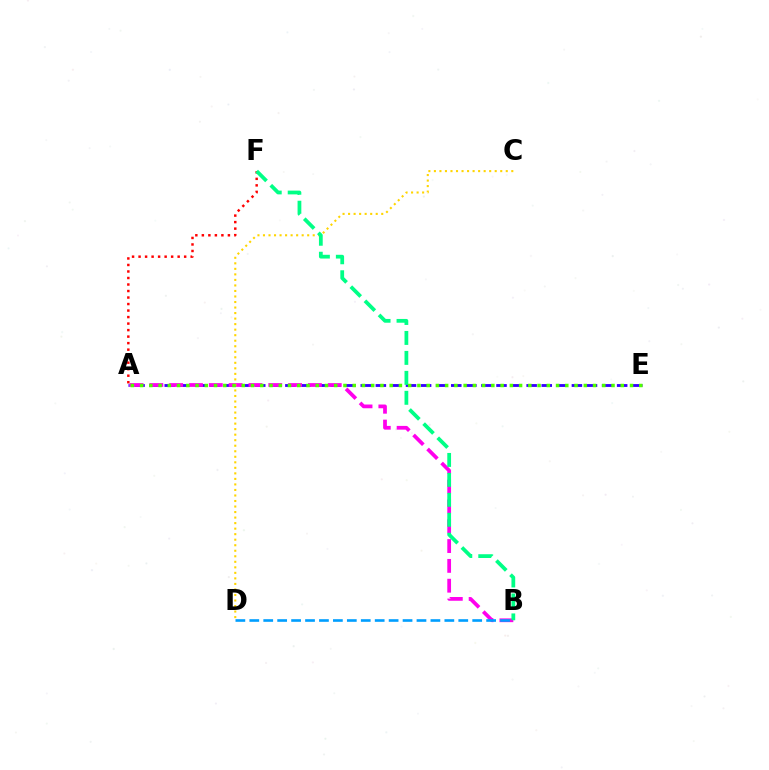{('A', 'E'): [{'color': '#3700ff', 'line_style': 'dashed', 'thickness': 2.05}, {'color': '#4fff00', 'line_style': 'dotted', 'thickness': 2.51}], ('A', 'B'): [{'color': '#ff00ed', 'line_style': 'dashed', 'thickness': 2.69}], ('B', 'D'): [{'color': '#009eff', 'line_style': 'dashed', 'thickness': 1.89}], ('A', 'F'): [{'color': '#ff0000', 'line_style': 'dotted', 'thickness': 1.77}], ('C', 'D'): [{'color': '#ffd500', 'line_style': 'dotted', 'thickness': 1.5}], ('B', 'F'): [{'color': '#00ff86', 'line_style': 'dashed', 'thickness': 2.71}]}